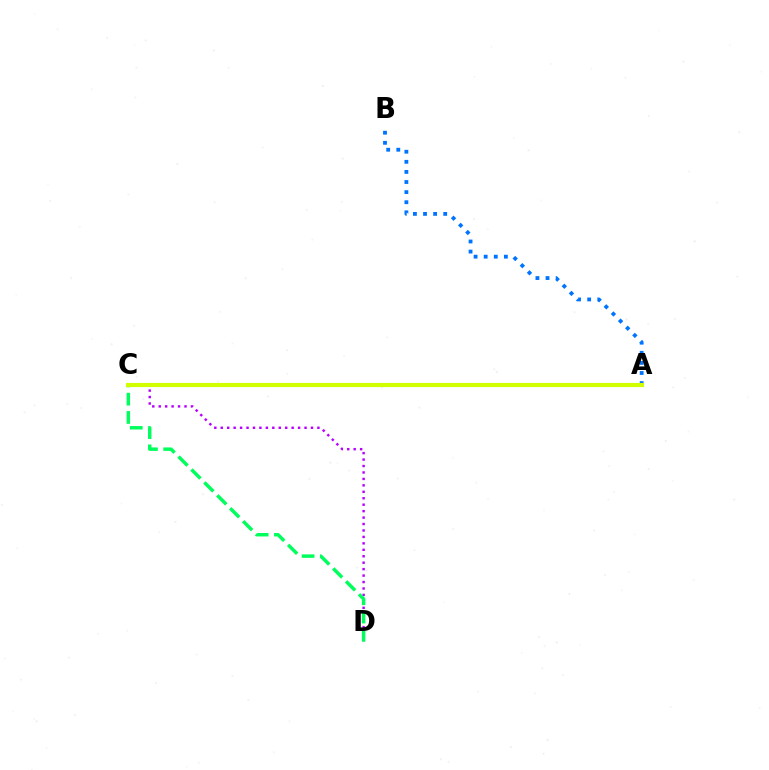{('C', 'D'): [{'color': '#b900ff', 'line_style': 'dotted', 'thickness': 1.75}, {'color': '#00ff5c', 'line_style': 'dashed', 'thickness': 2.48}], ('A', 'B'): [{'color': '#0074ff', 'line_style': 'dotted', 'thickness': 2.74}], ('A', 'C'): [{'color': '#ff0000', 'line_style': 'solid', 'thickness': 1.8}, {'color': '#d1ff00', 'line_style': 'solid', 'thickness': 2.98}]}